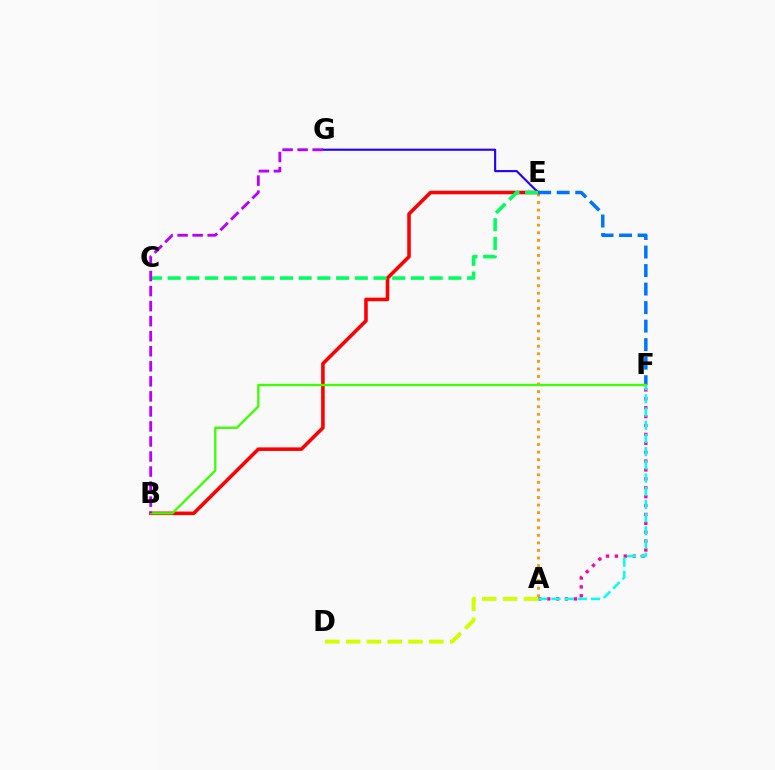{('A', 'E'): [{'color': '#ff9400', 'line_style': 'dotted', 'thickness': 2.06}], ('A', 'F'): [{'color': '#ff00ac', 'line_style': 'dotted', 'thickness': 2.42}, {'color': '#00fff6', 'line_style': 'dashed', 'thickness': 1.79}], ('E', 'G'): [{'color': '#2500ff', 'line_style': 'solid', 'thickness': 1.54}], ('B', 'E'): [{'color': '#ff0000', 'line_style': 'solid', 'thickness': 2.56}], ('C', 'E'): [{'color': '#00ff5c', 'line_style': 'dashed', 'thickness': 2.54}], ('E', 'F'): [{'color': '#0074ff', 'line_style': 'dashed', 'thickness': 2.52}], ('A', 'D'): [{'color': '#d1ff00', 'line_style': 'dashed', 'thickness': 2.83}], ('B', 'F'): [{'color': '#3dff00', 'line_style': 'solid', 'thickness': 1.67}], ('B', 'G'): [{'color': '#b900ff', 'line_style': 'dashed', 'thickness': 2.04}]}